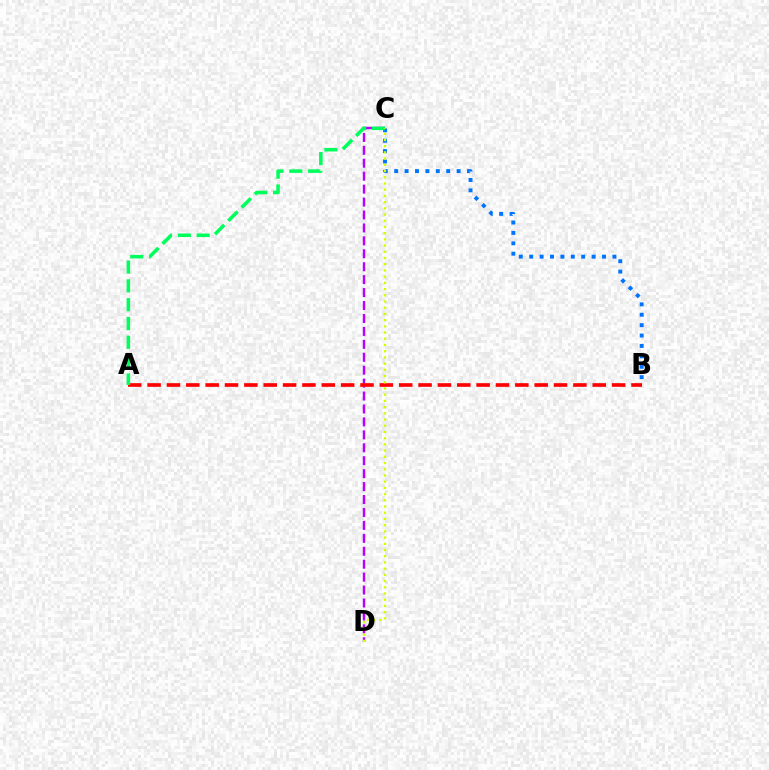{('C', 'D'): [{'color': '#b900ff', 'line_style': 'dashed', 'thickness': 1.76}, {'color': '#d1ff00', 'line_style': 'dotted', 'thickness': 1.69}], ('B', 'C'): [{'color': '#0074ff', 'line_style': 'dotted', 'thickness': 2.83}], ('A', 'B'): [{'color': '#ff0000', 'line_style': 'dashed', 'thickness': 2.63}], ('A', 'C'): [{'color': '#00ff5c', 'line_style': 'dashed', 'thickness': 2.56}]}